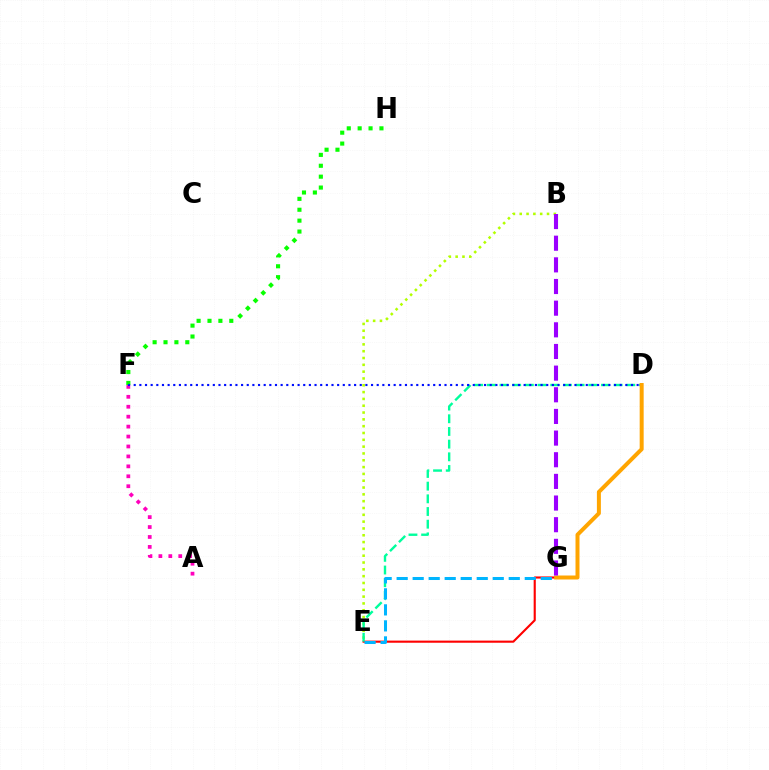{('E', 'G'): [{'color': '#ff0000', 'line_style': 'solid', 'thickness': 1.53}, {'color': '#00b5ff', 'line_style': 'dashed', 'thickness': 2.18}], ('A', 'F'): [{'color': '#ff00bd', 'line_style': 'dotted', 'thickness': 2.7}], ('B', 'E'): [{'color': '#b3ff00', 'line_style': 'dotted', 'thickness': 1.85}], ('F', 'H'): [{'color': '#08ff00', 'line_style': 'dotted', 'thickness': 2.96}], ('D', 'E'): [{'color': '#00ff9d', 'line_style': 'dashed', 'thickness': 1.72}], ('D', 'G'): [{'color': '#ffa500', 'line_style': 'solid', 'thickness': 2.87}], ('B', 'G'): [{'color': '#9b00ff', 'line_style': 'dashed', 'thickness': 2.94}], ('D', 'F'): [{'color': '#0010ff', 'line_style': 'dotted', 'thickness': 1.54}]}